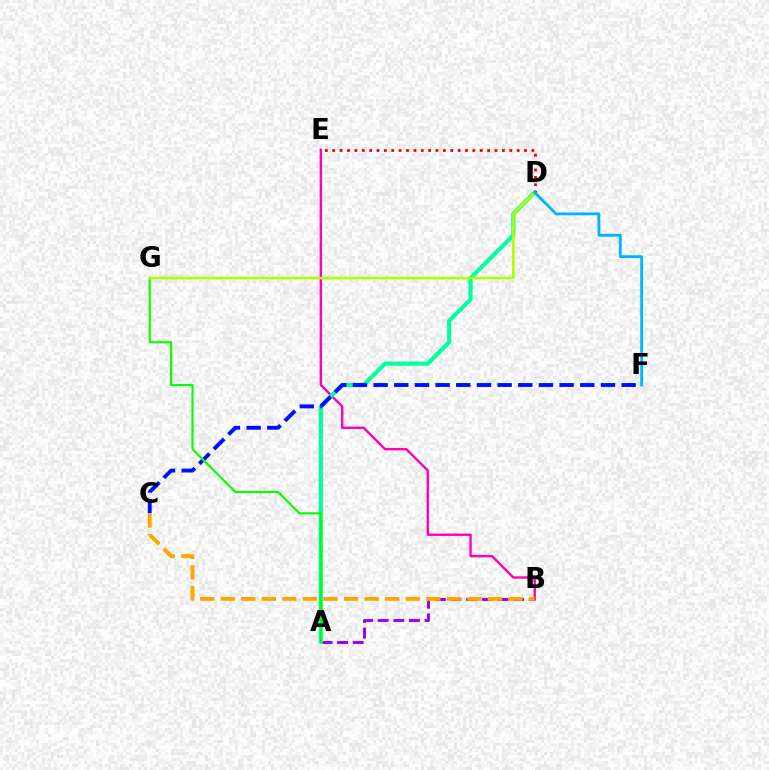{('A', 'B'): [{'color': '#9b00ff', 'line_style': 'dashed', 'thickness': 2.13}], ('B', 'E'): [{'color': '#ff00bd', 'line_style': 'solid', 'thickness': 1.73}], ('A', 'D'): [{'color': '#00ff9d', 'line_style': 'solid', 'thickness': 2.97}], ('C', 'F'): [{'color': '#0010ff', 'line_style': 'dashed', 'thickness': 2.81}], ('A', 'G'): [{'color': '#08ff00', 'line_style': 'solid', 'thickness': 1.56}], ('D', 'G'): [{'color': '#b3ff00', 'line_style': 'solid', 'thickness': 1.87}], ('B', 'C'): [{'color': '#ffa500', 'line_style': 'dashed', 'thickness': 2.79}], ('D', 'E'): [{'color': '#ff0000', 'line_style': 'dotted', 'thickness': 2.0}], ('D', 'F'): [{'color': '#00b5ff', 'line_style': 'solid', 'thickness': 2.03}]}